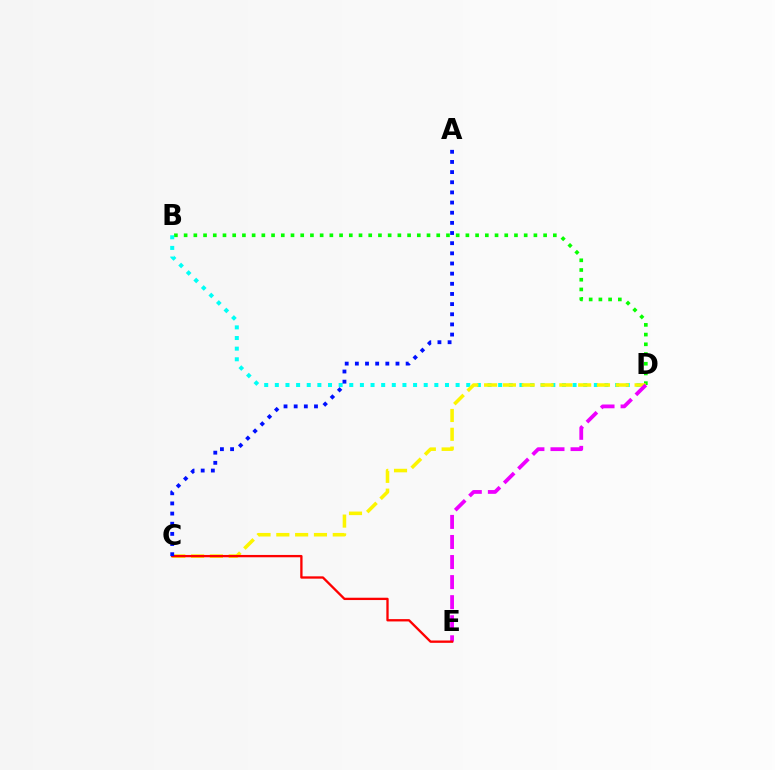{('B', 'D'): [{'color': '#08ff00', 'line_style': 'dotted', 'thickness': 2.64}, {'color': '#00fff6', 'line_style': 'dotted', 'thickness': 2.89}], ('C', 'D'): [{'color': '#fcf500', 'line_style': 'dashed', 'thickness': 2.56}], ('D', 'E'): [{'color': '#ee00ff', 'line_style': 'dashed', 'thickness': 2.73}], ('C', 'E'): [{'color': '#ff0000', 'line_style': 'solid', 'thickness': 1.67}], ('A', 'C'): [{'color': '#0010ff', 'line_style': 'dotted', 'thickness': 2.76}]}